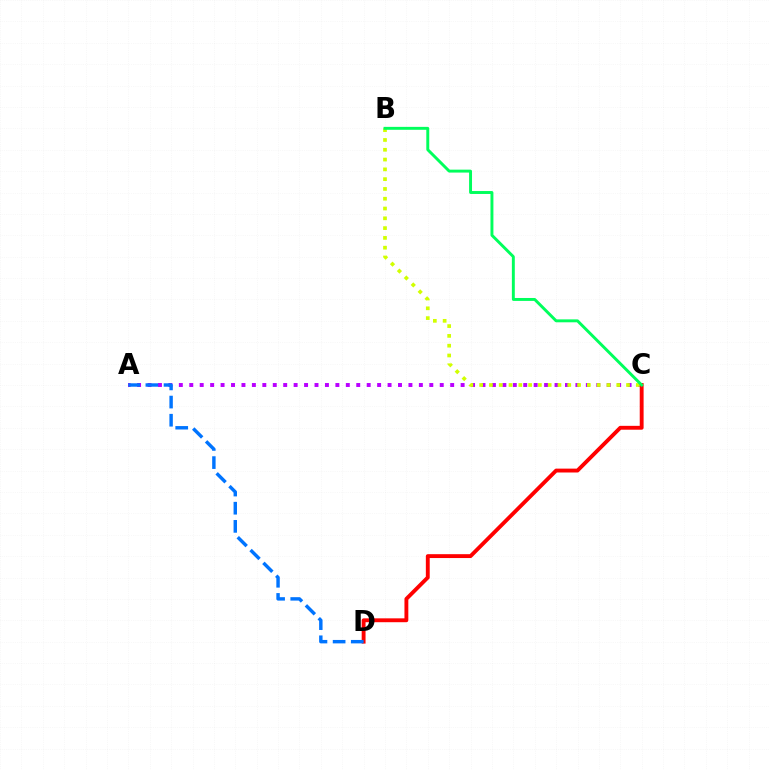{('A', 'C'): [{'color': '#b900ff', 'line_style': 'dotted', 'thickness': 2.84}], ('C', 'D'): [{'color': '#ff0000', 'line_style': 'solid', 'thickness': 2.79}], ('B', 'C'): [{'color': '#d1ff00', 'line_style': 'dotted', 'thickness': 2.66}, {'color': '#00ff5c', 'line_style': 'solid', 'thickness': 2.11}], ('A', 'D'): [{'color': '#0074ff', 'line_style': 'dashed', 'thickness': 2.47}]}